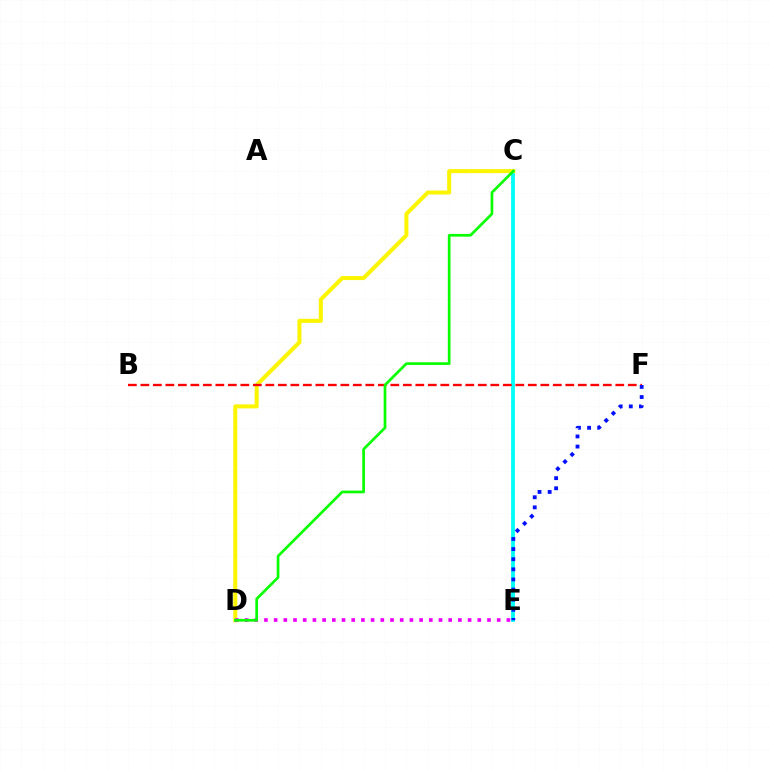{('C', 'E'): [{'color': '#00fff6', 'line_style': 'solid', 'thickness': 2.73}], ('C', 'D'): [{'color': '#fcf500', 'line_style': 'solid', 'thickness': 2.89}, {'color': '#08ff00', 'line_style': 'solid', 'thickness': 1.94}], ('B', 'F'): [{'color': '#ff0000', 'line_style': 'dashed', 'thickness': 1.7}], ('E', 'F'): [{'color': '#0010ff', 'line_style': 'dotted', 'thickness': 2.75}], ('D', 'E'): [{'color': '#ee00ff', 'line_style': 'dotted', 'thickness': 2.64}]}